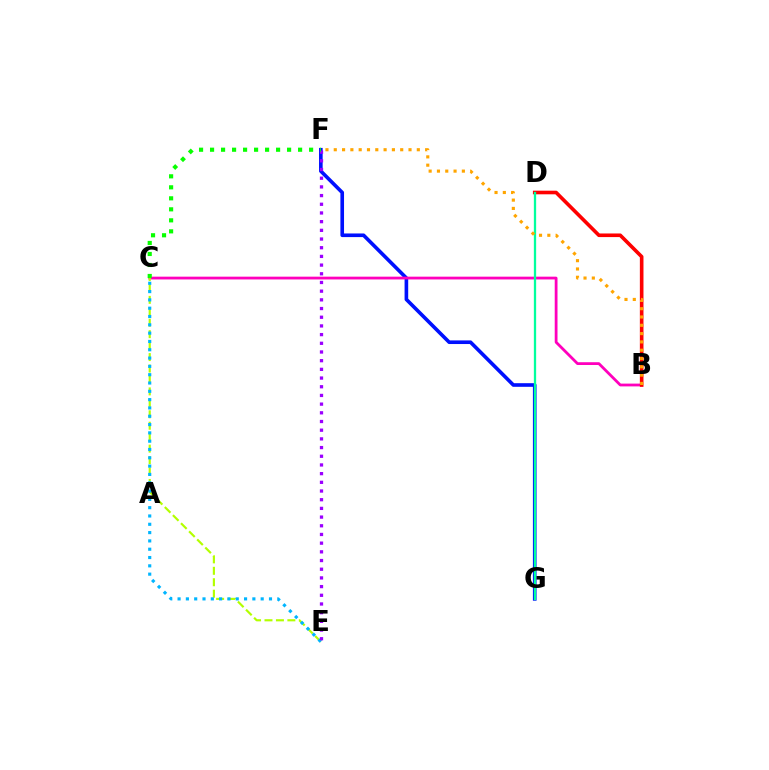{('F', 'G'): [{'color': '#0010ff', 'line_style': 'solid', 'thickness': 2.61}], ('B', 'C'): [{'color': '#ff00bd', 'line_style': 'solid', 'thickness': 2.01}], ('C', 'E'): [{'color': '#b3ff00', 'line_style': 'dashed', 'thickness': 1.55}, {'color': '#00b5ff', 'line_style': 'dotted', 'thickness': 2.26}], ('E', 'F'): [{'color': '#9b00ff', 'line_style': 'dotted', 'thickness': 2.36}], ('B', 'D'): [{'color': '#ff0000', 'line_style': 'solid', 'thickness': 2.61}], ('D', 'G'): [{'color': '#00ff9d', 'line_style': 'solid', 'thickness': 1.65}], ('B', 'F'): [{'color': '#ffa500', 'line_style': 'dotted', 'thickness': 2.26}], ('C', 'F'): [{'color': '#08ff00', 'line_style': 'dotted', 'thickness': 2.99}]}